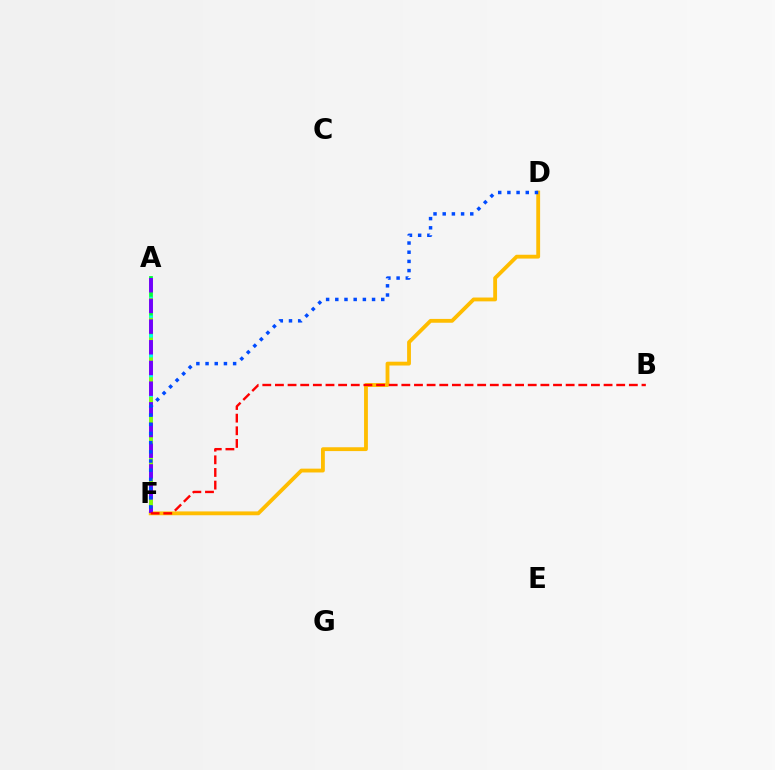{('A', 'F'): [{'color': '#00ff39', 'line_style': 'solid', 'thickness': 2.72}, {'color': '#ff00cf', 'line_style': 'dashed', 'thickness': 2.75}, {'color': '#00fff6', 'line_style': 'dashed', 'thickness': 2.55}, {'color': '#84ff00', 'line_style': 'dashed', 'thickness': 2.7}, {'color': '#7200ff', 'line_style': 'dashed', 'thickness': 2.81}], ('D', 'F'): [{'color': '#ffbd00', 'line_style': 'solid', 'thickness': 2.76}, {'color': '#004bff', 'line_style': 'dotted', 'thickness': 2.5}], ('B', 'F'): [{'color': '#ff0000', 'line_style': 'dashed', 'thickness': 1.72}]}